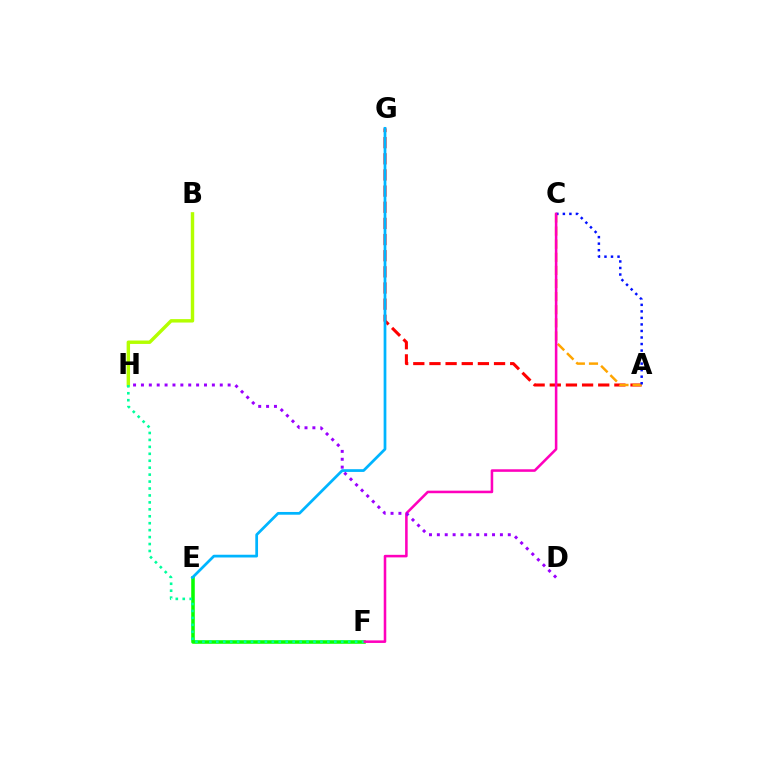{('A', 'G'): [{'color': '#ff0000', 'line_style': 'dashed', 'thickness': 2.19}], ('A', 'C'): [{'color': '#ffa500', 'line_style': 'dashed', 'thickness': 1.78}, {'color': '#0010ff', 'line_style': 'dotted', 'thickness': 1.77}], ('E', 'F'): [{'color': '#08ff00', 'line_style': 'solid', 'thickness': 2.56}], ('E', 'G'): [{'color': '#00b5ff', 'line_style': 'solid', 'thickness': 1.97}], ('B', 'H'): [{'color': '#b3ff00', 'line_style': 'solid', 'thickness': 2.47}], ('C', 'F'): [{'color': '#ff00bd', 'line_style': 'solid', 'thickness': 1.84}], ('F', 'H'): [{'color': '#00ff9d', 'line_style': 'dotted', 'thickness': 1.89}], ('D', 'H'): [{'color': '#9b00ff', 'line_style': 'dotted', 'thickness': 2.14}]}